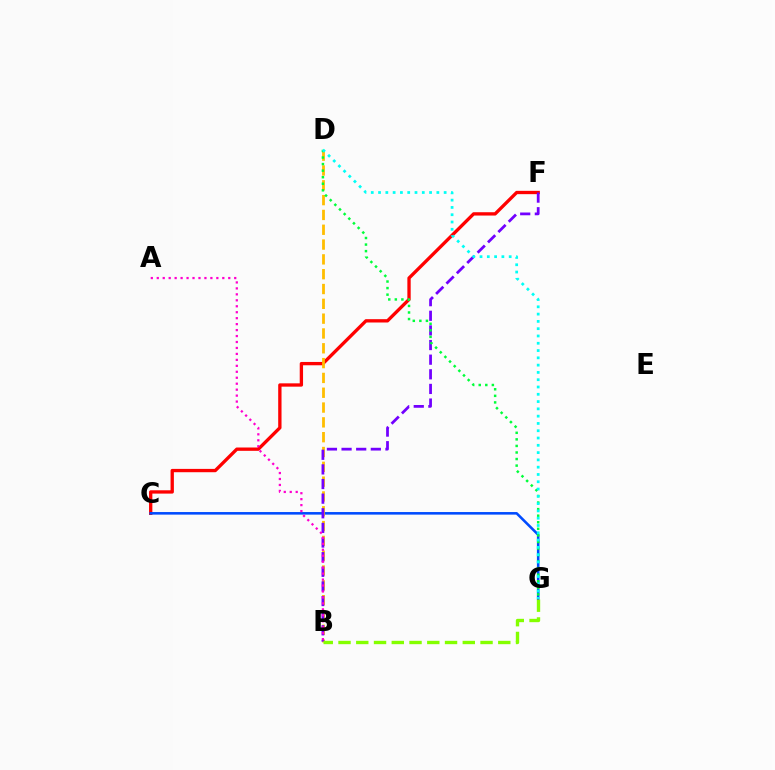{('C', 'F'): [{'color': '#ff0000', 'line_style': 'solid', 'thickness': 2.39}], ('C', 'G'): [{'color': '#004bff', 'line_style': 'solid', 'thickness': 1.85}], ('B', 'D'): [{'color': '#ffbd00', 'line_style': 'dashed', 'thickness': 2.01}], ('B', 'F'): [{'color': '#7200ff', 'line_style': 'dashed', 'thickness': 1.99}], ('B', 'G'): [{'color': '#84ff00', 'line_style': 'dashed', 'thickness': 2.41}], ('D', 'G'): [{'color': '#00ff39', 'line_style': 'dotted', 'thickness': 1.78}, {'color': '#00fff6', 'line_style': 'dotted', 'thickness': 1.98}], ('A', 'B'): [{'color': '#ff00cf', 'line_style': 'dotted', 'thickness': 1.62}]}